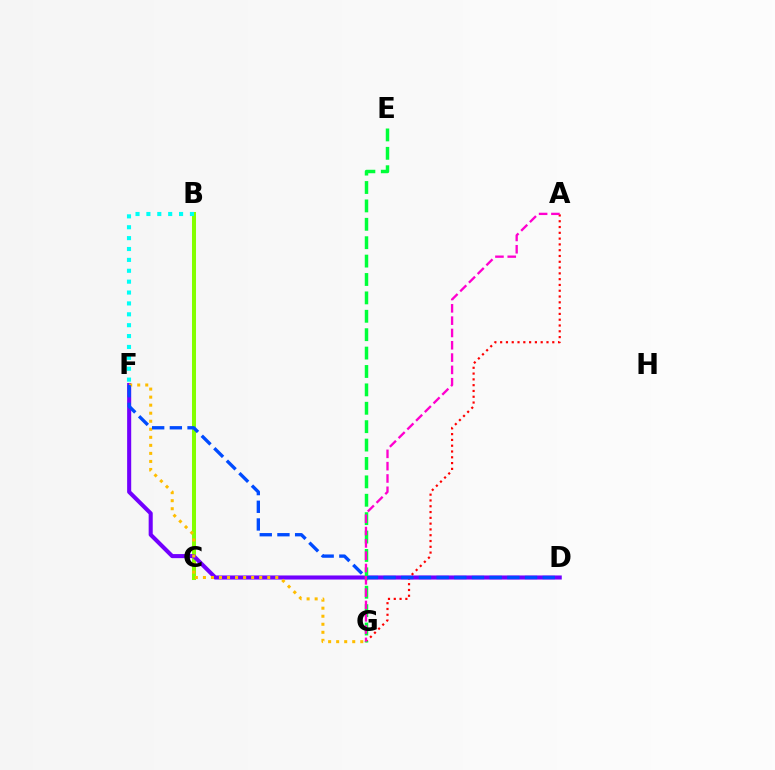{('B', 'C'): [{'color': '#84ff00', 'line_style': 'solid', 'thickness': 2.9}], ('D', 'F'): [{'color': '#7200ff', 'line_style': 'solid', 'thickness': 2.93}, {'color': '#004bff', 'line_style': 'dashed', 'thickness': 2.4}], ('A', 'G'): [{'color': '#ff0000', 'line_style': 'dotted', 'thickness': 1.57}, {'color': '#ff00cf', 'line_style': 'dashed', 'thickness': 1.67}], ('E', 'G'): [{'color': '#00ff39', 'line_style': 'dashed', 'thickness': 2.5}], ('F', 'G'): [{'color': '#ffbd00', 'line_style': 'dotted', 'thickness': 2.18}], ('B', 'F'): [{'color': '#00fff6', 'line_style': 'dotted', 'thickness': 2.96}]}